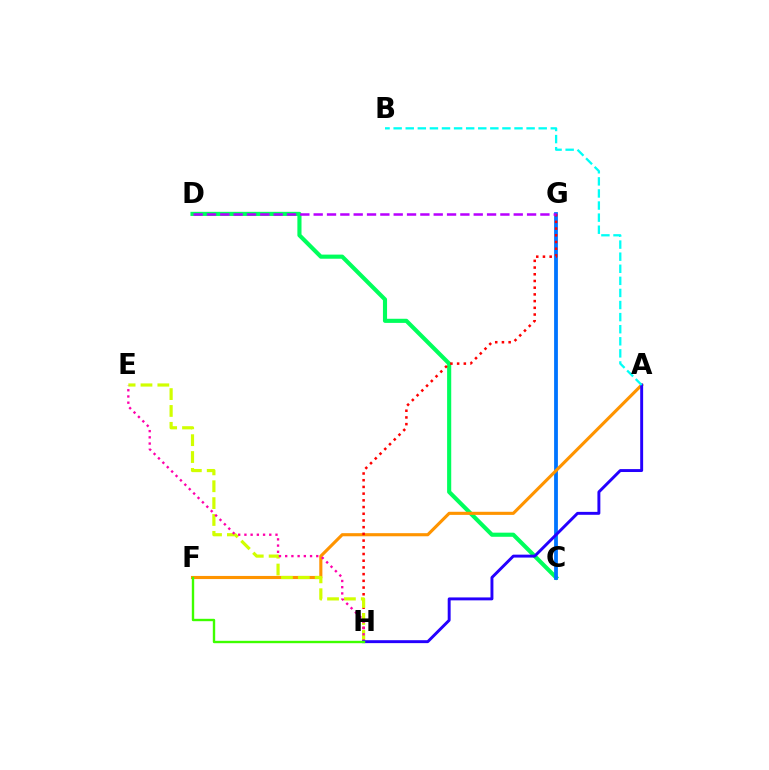{('C', 'D'): [{'color': '#00ff5c', 'line_style': 'solid', 'thickness': 2.97}], ('C', 'G'): [{'color': '#0074ff', 'line_style': 'solid', 'thickness': 2.73}], ('A', 'F'): [{'color': '#ff9400', 'line_style': 'solid', 'thickness': 2.24}], ('G', 'H'): [{'color': '#ff0000', 'line_style': 'dotted', 'thickness': 1.82}], ('E', 'H'): [{'color': '#d1ff00', 'line_style': 'dashed', 'thickness': 2.29}, {'color': '#ff00ac', 'line_style': 'dotted', 'thickness': 1.69}], ('A', 'H'): [{'color': '#2500ff', 'line_style': 'solid', 'thickness': 2.11}], ('D', 'G'): [{'color': '#b900ff', 'line_style': 'dashed', 'thickness': 1.81}], ('A', 'B'): [{'color': '#00fff6', 'line_style': 'dashed', 'thickness': 1.64}], ('F', 'H'): [{'color': '#3dff00', 'line_style': 'solid', 'thickness': 1.71}]}